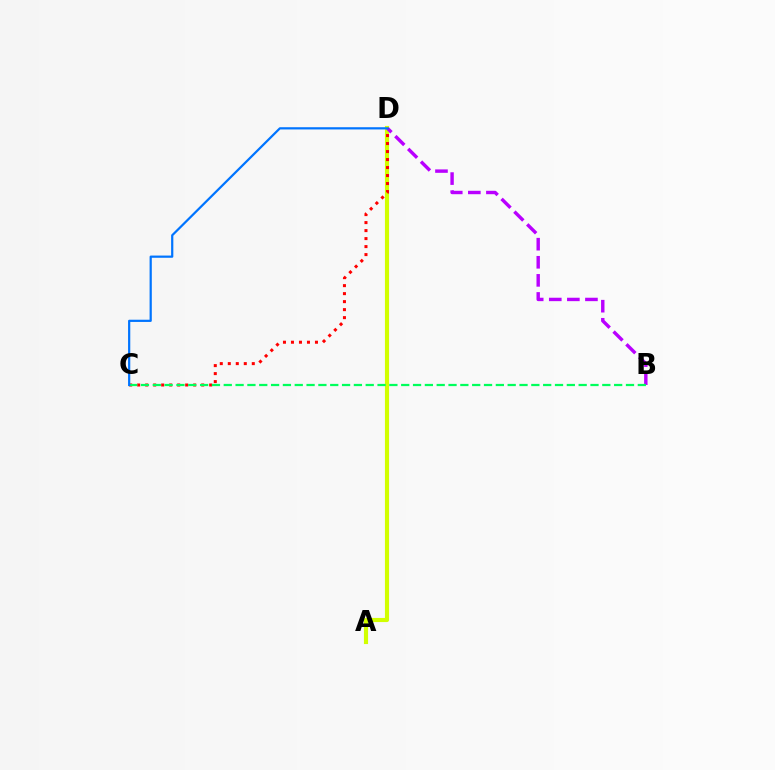{('A', 'D'): [{'color': '#d1ff00', 'line_style': 'solid', 'thickness': 2.98}], ('B', 'D'): [{'color': '#b900ff', 'line_style': 'dashed', 'thickness': 2.46}], ('C', 'D'): [{'color': '#ff0000', 'line_style': 'dotted', 'thickness': 2.17}, {'color': '#0074ff', 'line_style': 'solid', 'thickness': 1.6}], ('B', 'C'): [{'color': '#00ff5c', 'line_style': 'dashed', 'thickness': 1.61}]}